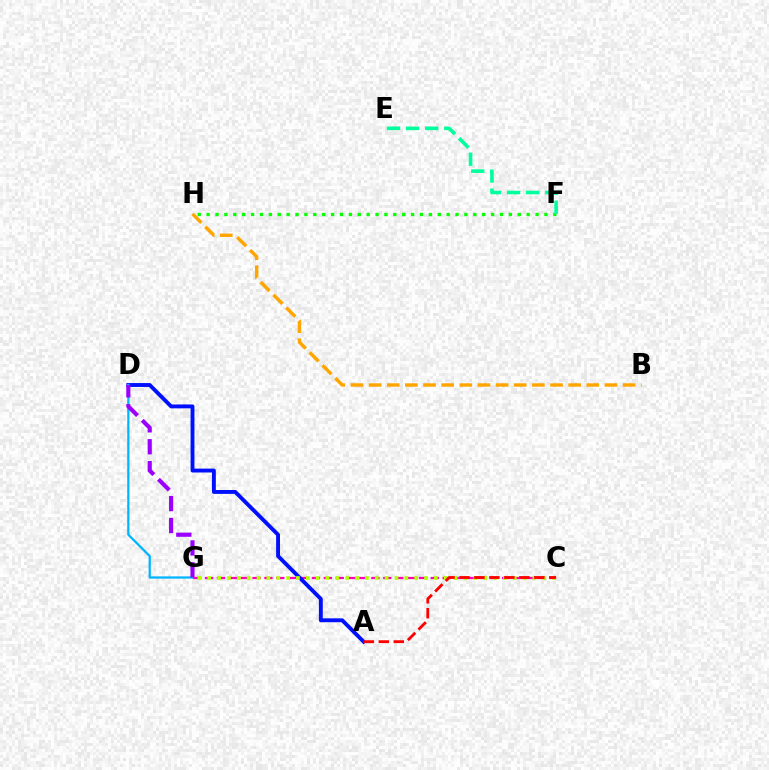{('C', 'G'): [{'color': '#ff00bd', 'line_style': 'dashed', 'thickness': 1.61}, {'color': '#b3ff00', 'line_style': 'dotted', 'thickness': 2.68}], ('A', 'D'): [{'color': '#0010ff', 'line_style': 'solid', 'thickness': 2.8}], ('F', 'H'): [{'color': '#08ff00', 'line_style': 'dotted', 'thickness': 2.42}], ('A', 'C'): [{'color': '#ff0000', 'line_style': 'dashed', 'thickness': 2.03}], ('D', 'G'): [{'color': '#00b5ff', 'line_style': 'solid', 'thickness': 1.61}, {'color': '#9b00ff', 'line_style': 'dashed', 'thickness': 2.98}], ('B', 'H'): [{'color': '#ffa500', 'line_style': 'dashed', 'thickness': 2.46}], ('E', 'F'): [{'color': '#00ff9d', 'line_style': 'dashed', 'thickness': 2.59}]}